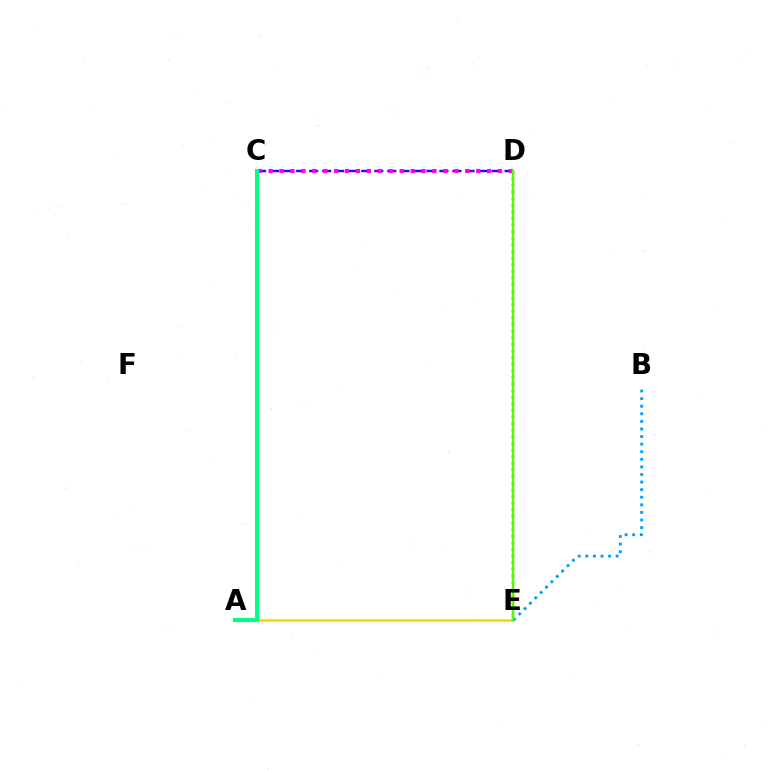{('C', 'D'): [{'color': '#3700ff', 'line_style': 'dashed', 'thickness': 1.77}, {'color': '#ff00ed', 'line_style': 'dotted', 'thickness': 2.97}], ('A', 'E'): [{'color': '#ffd500', 'line_style': 'solid', 'thickness': 1.86}], ('A', 'C'): [{'color': '#00ff86', 'line_style': 'solid', 'thickness': 2.94}], ('B', 'E'): [{'color': '#009eff', 'line_style': 'dotted', 'thickness': 2.06}], ('D', 'E'): [{'color': '#ff0000', 'line_style': 'dotted', 'thickness': 1.8}, {'color': '#4fff00', 'line_style': 'solid', 'thickness': 1.77}]}